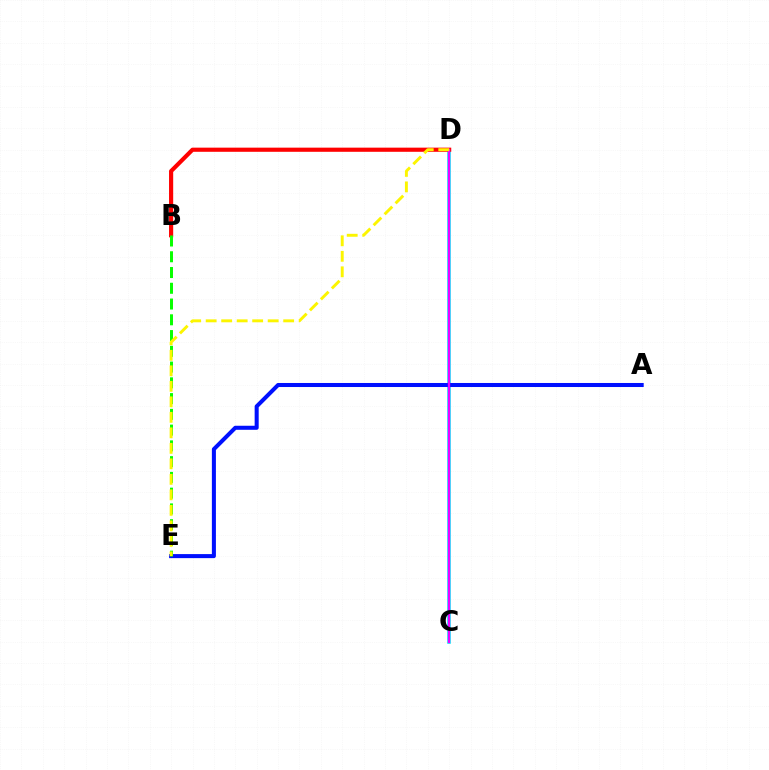{('C', 'D'): [{'color': '#00fff6', 'line_style': 'solid', 'thickness': 2.61}, {'color': '#ee00ff', 'line_style': 'solid', 'thickness': 1.71}], ('B', 'D'): [{'color': '#ff0000', 'line_style': 'solid', 'thickness': 2.99}], ('A', 'E'): [{'color': '#0010ff', 'line_style': 'solid', 'thickness': 2.91}], ('B', 'E'): [{'color': '#08ff00', 'line_style': 'dashed', 'thickness': 2.14}], ('D', 'E'): [{'color': '#fcf500', 'line_style': 'dashed', 'thickness': 2.11}]}